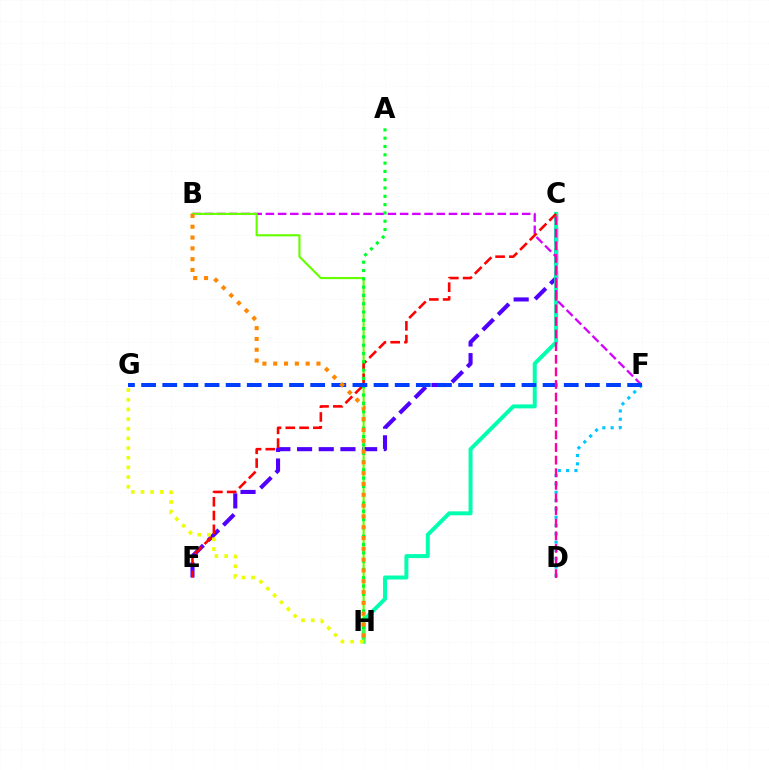{('D', 'F'): [{'color': '#00c7ff', 'line_style': 'dotted', 'thickness': 2.26}], ('C', 'E'): [{'color': '#4f00ff', 'line_style': 'dashed', 'thickness': 2.95}, {'color': '#ff0000', 'line_style': 'dashed', 'thickness': 1.87}], ('C', 'H'): [{'color': '#00ffaf', 'line_style': 'solid', 'thickness': 2.86}], ('B', 'F'): [{'color': '#d600ff', 'line_style': 'dashed', 'thickness': 1.66}], ('B', 'H'): [{'color': '#66ff00', 'line_style': 'solid', 'thickness': 1.55}, {'color': '#ff8800', 'line_style': 'dotted', 'thickness': 2.94}], ('A', 'H'): [{'color': '#00ff27', 'line_style': 'dotted', 'thickness': 2.26}], ('F', 'G'): [{'color': '#003fff', 'line_style': 'dashed', 'thickness': 2.87}], ('C', 'D'): [{'color': '#ff00a0', 'line_style': 'dashed', 'thickness': 1.71}], ('G', 'H'): [{'color': '#eeff00', 'line_style': 'dotted', 'thickness': 2.63}]}